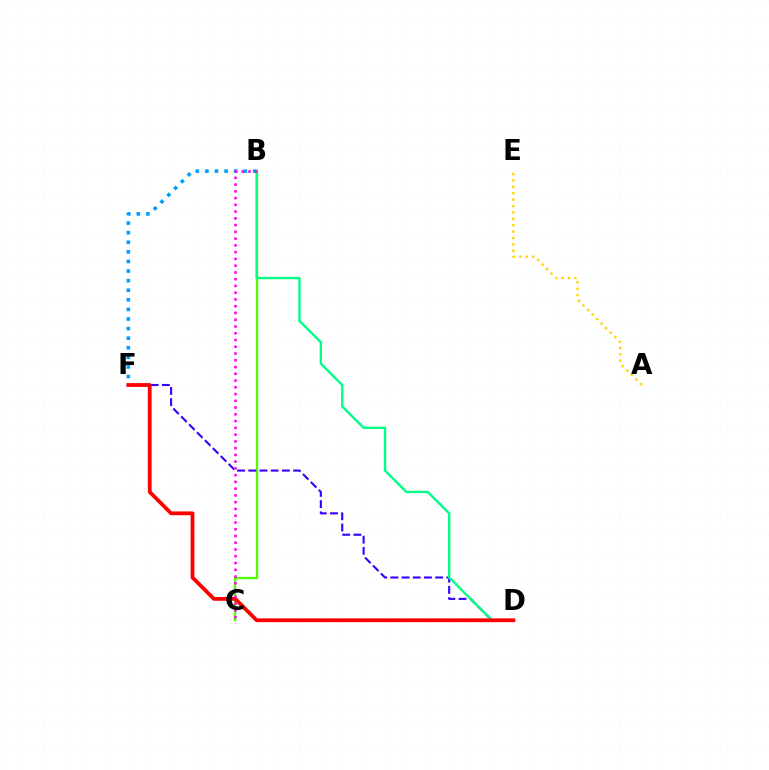{('B', 'F'): [{'color': '#009eff', 'line_style': 'dotted', 'thickness': 2.61}], ('B', 'C'): [{'color': '#4fff00', 'line_style': 'solid', 'thickness': 1.67}, {'color': '#ff00ed', 'line_style': 'dotted', 'thickness': 1.84}], ('D', 'F'): [{'color': '#3700ff', 'line_style': 'dashed', 'thickness': 1.52}, {'color': '#ff0000', 'line_style': 'solid', 'thickness': 2.72}], ('A', 'E'): [{'color': '#ffd500', 'line_style': 'dotted', 'thickness': 1.74}], ('B', 'D'): [{'color': '#00ff86', 'line_style': 'solid', 'thickness': 1.71}]}